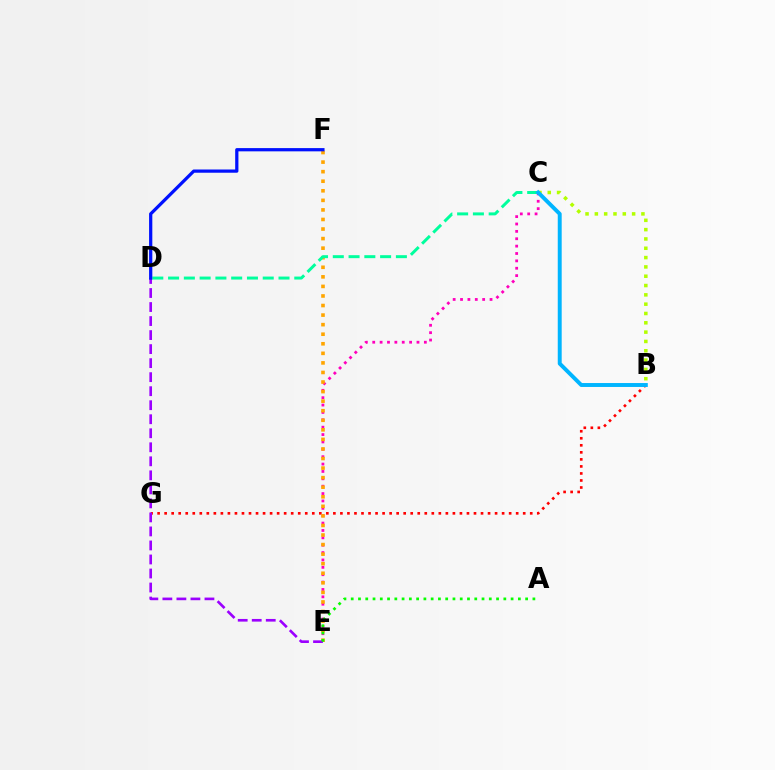{('B', 'G'): [{'color': '#ff0000', 'line_style': 'dotted', 'thickness': 1.91}], ('C', 'E'): [{'color': '#ff00bd', 'line_style': 'dotted', 'thickness': 2.0}], ('E', 'F'): [{'color': '#ffa500', 'line_style': 'dotted', 'thickness': 2.6}], ('D', 'E'): [{'color': '#9b00ff', 'line_style': 'dashed', 'thickness': 1.91}], ('B', 'C'): [{'color': '#b3ff00', 'line_style': 'dotted', 'thickness': 2.53}, {'color': '#00b5ff', 'line_style': 'solid', 'thickness': 2.83}], ('C', 'D'): [{'color': '#00ff9d', 'line_style': 'dashed', 'thickness': 2.14}], ('D', 'F'): [{'color': '#0010ff', 'line_style': 'solid', 'thickness': 2.33}], ('A', 'E'): [{'color': '#08ff00', 'line_style': 'dotted', 'thickness': 1.97}]}